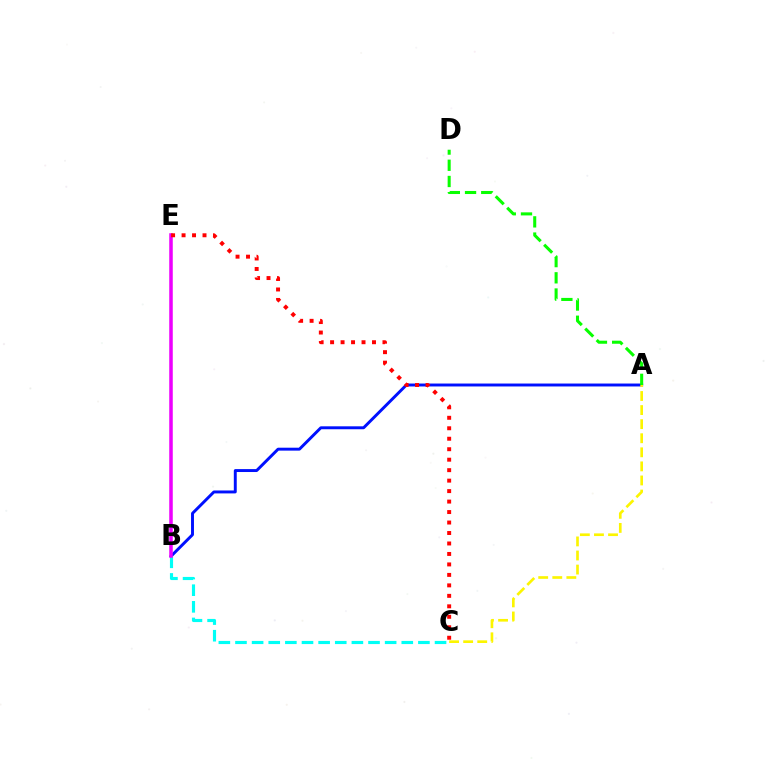{('A', 'B'): [{'color': '#0010ff', 'line_style': 'solid', 'thickness': 2.11}], ('B', 'C'): [{'color': '#00fff6', 'line_style': 'dashed', 'thickness': 2.26}], ('B', 'E'): [{'color': '#ee00ff', 'line_style': 'solid', 'thickness': 2.55}], ('A', 'C'): [{'color': '#fcf500', 'line_style': 'dashed', 'thickness': 1.91}], ('A', 'D'): [{'color': '#08ff00', 'line_style': 'dashed', 'thickness': 2.2}], ('C', 'E'): [{'color': '#ff0000', 'line_style': 'dotted', 'thickness': 2.85}]}